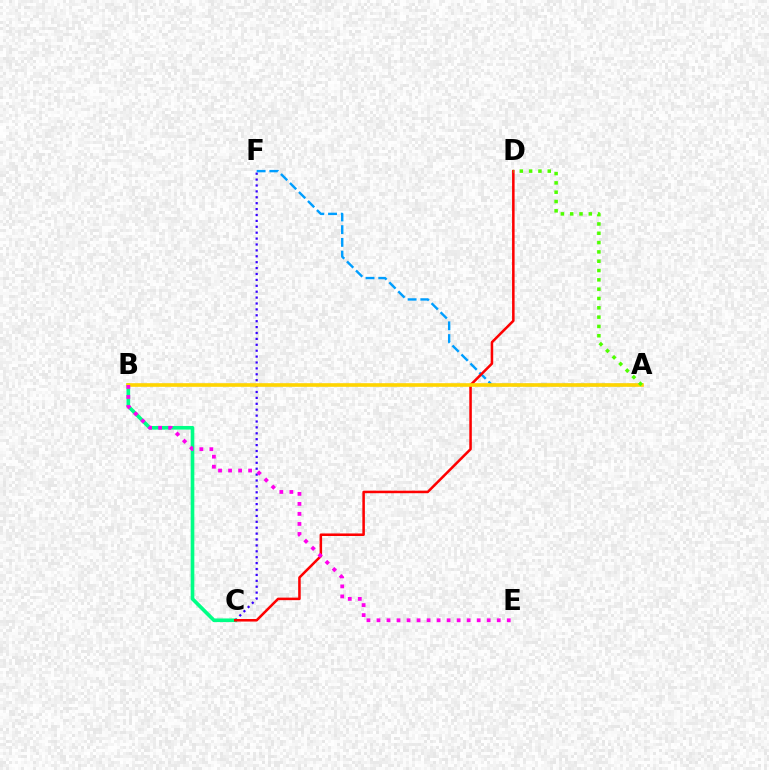{('C', 'F'): [{'color': '#3700ff', 'line_style': 'dotted', 'thickness': 1.6}], ('B', 'C'): [{'color': '#00ff86', 'line_style': 'solid', 'thickness': 2.62}], ('A', 'F'): [{'color': '#009eff', 'line_style': 'dashed', 'thickness': 1.73}], ('C', 'D'): [{'color': '#ff0000', 'line_style': 'solid', 'thickness': 1.83}], ('A', 'B'): [{'color': '#ffd500', 'line_style': 'solid', 'thickness': 2.62}], ('A', 'D'): [{'color': '#4fff00', 'line_style': 'dotted', 'thickness': 2.53}], ('B', 'E'): [{'color': '#ff00ed', 'line_style': 'dotted', 'thickness': 2.72}]}